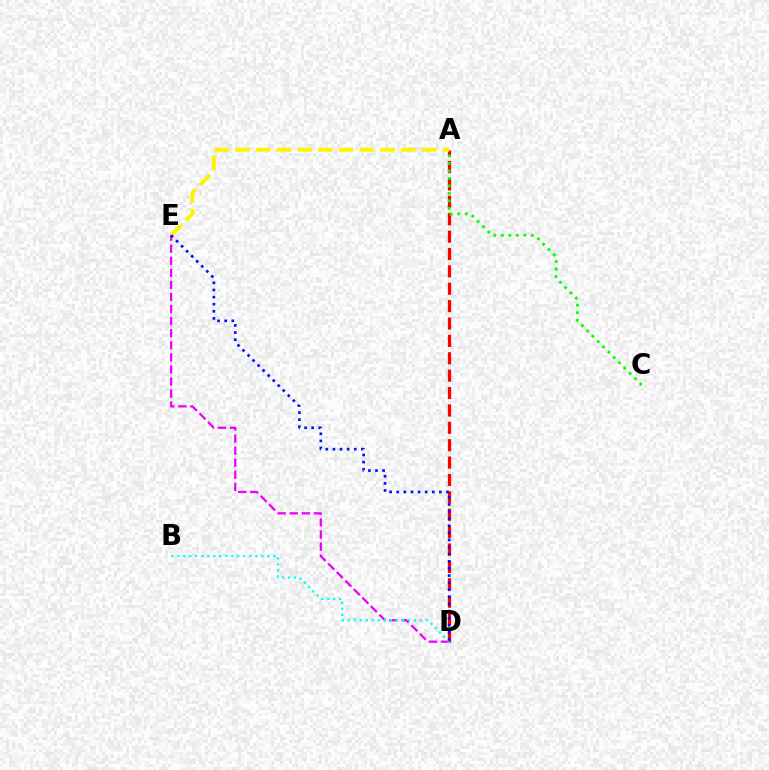{('A', 'D'): [{'color': '#ff0000', 'line_style': 'dashed', 'thickness': 2.36}], ('A', 'C'): [{'color': '#08ff00', 'line_style': 'dotted', 'thickness': 2.04}], ('D', 'E'): [{'color': '#ee00ff', 'line_style': 'dashed', 'thickness': 1.64}, {'color': '#0010ff', 'line_style': 'dotted', 'thickness': 1.93}], ('A', 'E'): [{'color': '#fcf500', 'line_style': 'dashed', 'thickness': 2.82}], ('B', 'D'): [{'color': '#00fff6', 'line_style': 'dotted', 'thickness': 1.63}]}